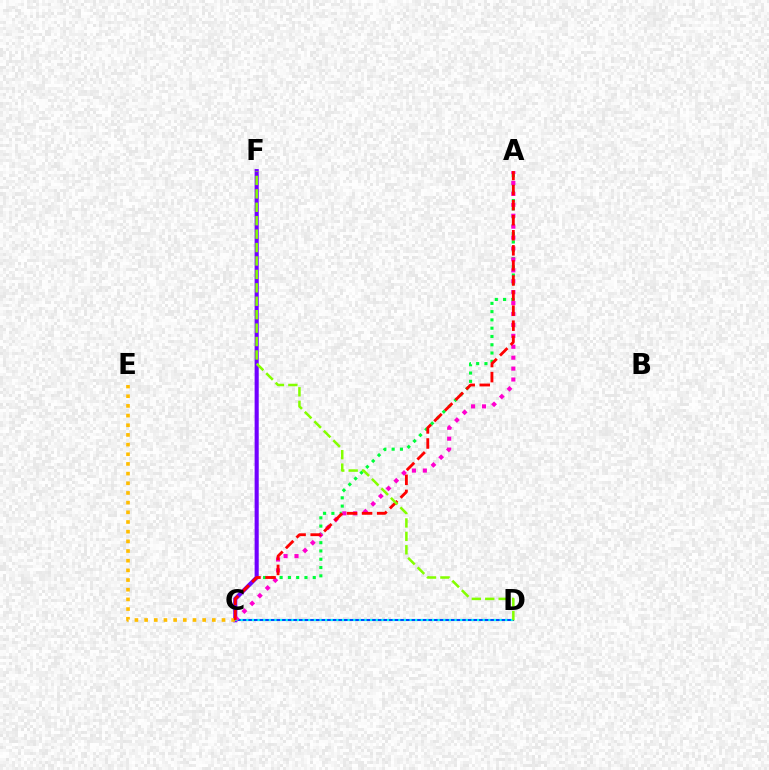{('A', 'C'): [{'color': '#00ff39', 'line_style': 'dotted', 'thickness': 2.25}, {'color': '#ff00cf', 'line_style': 'dotted', 'thickness': 2.97}, {'color': '#ff0000', 'line_style': 'dashed', 'thickness': 2.05}], ('C', 'D'): [{'color': '#004bff', 'line_style': 'solid', 'thickness': 1.51}, {'color': '#00fff6', 'line_style': 'dotted', 'thickness': 1.53}], ('C', 'F'): [{'color': '#7200ff', 'line_style': 'solid', 'thickness': 2.95}], ('C', 'E'): [{'color': '#ffbd00', 'line_style': 'dotted', 'thickness': 2.63}], ('D', 'F'): [{'color': '#84ff00', 'line_style': 'dashed', 'thickness': 1.82}]}